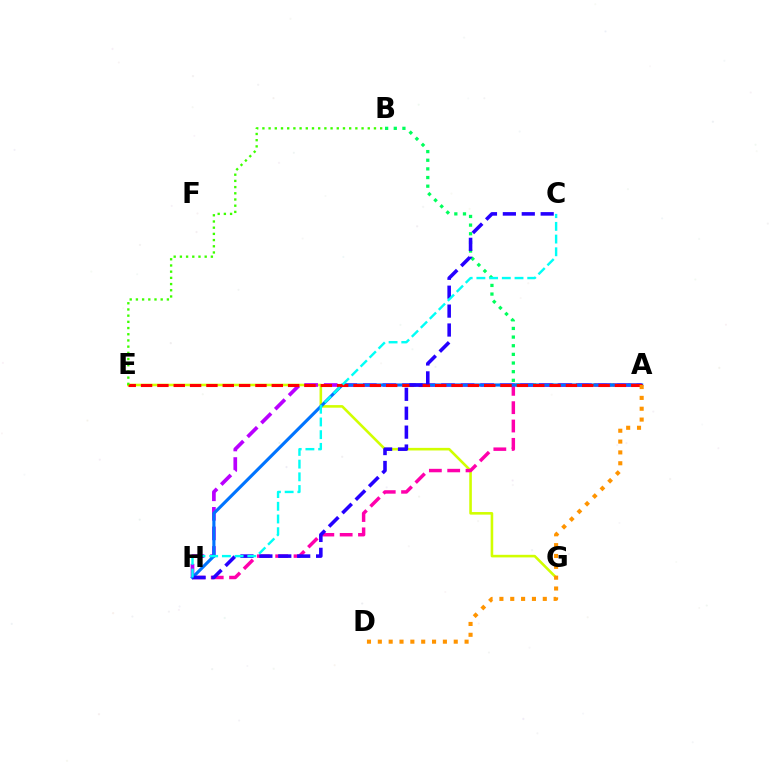{('A', 'B'): [{'color': '#00ff5c', 'line_style': 'dotted', 'thickness': 2.35}], ('E', 'G'): [{'color': '#d1ff00', 'line_style': 'solid', 'thickness': 1.86}], ('A', 'H'): [{'color': '#ff00ac', 'line_style': 'dashed', 'thickness': 2.49}, {'color': '#b900ff', 'line_style': 'dashed', 'thickness': 2.66}, {'color': '#0074ff', 'line_style': 'solid', 'thickness': 2.25}], ('A', 'E'): [{'color': '#ff0000', 'line_style': 'dashed', 'thickness': 2.22}], ('C', 'H'): [{'color': '#2500ff', 'line_style': 'dashed', 'thickness': 2.57}, {'color': '#00fff6', 'line_style': 'dashed', 'thickness': 1.73}], ('B', 'E'): [{'color': '#3dff00', 'line_style': 'dotted', 'thickness': 1.68}], ('A', 'D'): [{'color': '#ff9400', 'line_style': 'dotted', 'thickness': 2.95}]}